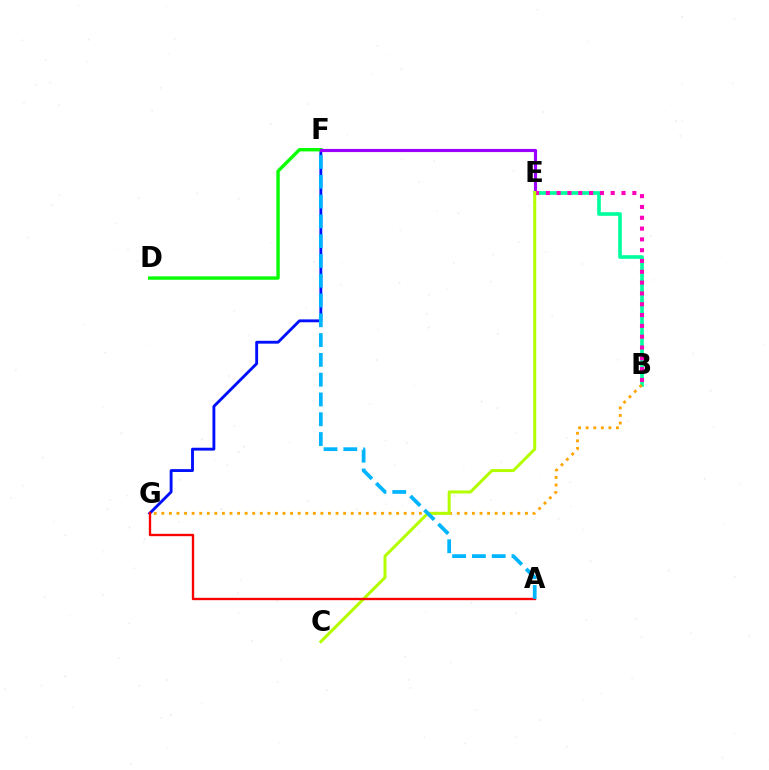{('B', 'E'): [{'color': '#00ff9d', 'line_style': 'solid', 'thickness': 2.63}, {'color': '#ff00bd', 'line_style': 'dotted', 'thickness': 2.94}], ('F', 'G'): [{'color': '#0010ff', 'line_style': 'solid', 'thickness': 2.07}], ('D', 'F'): [{'color': '#08ff00', 'line_style': 'solid', 'thickness': 2.43}], ('E', 'F'): [{'color': '#9b00ff', 'line_style': 'solid', 'thickness': 2.27}], ('B', 'G'): [{'color': '#ffa500', 'line_style': 'dotted', 'thickness': 2.06}], ('C', 'E'): [{'color': '#b3ff00', 'line_style': 'solid', 'thickness': 2.17}], ('A', 'G'): [{'color': '#ff0000', 'line_style': 'solid', 'thickness': 1.69}], ('A', 'F'): [{'color': '#00b5ff', 'line_style': 'dashed', 'thickness': 2.69}]}